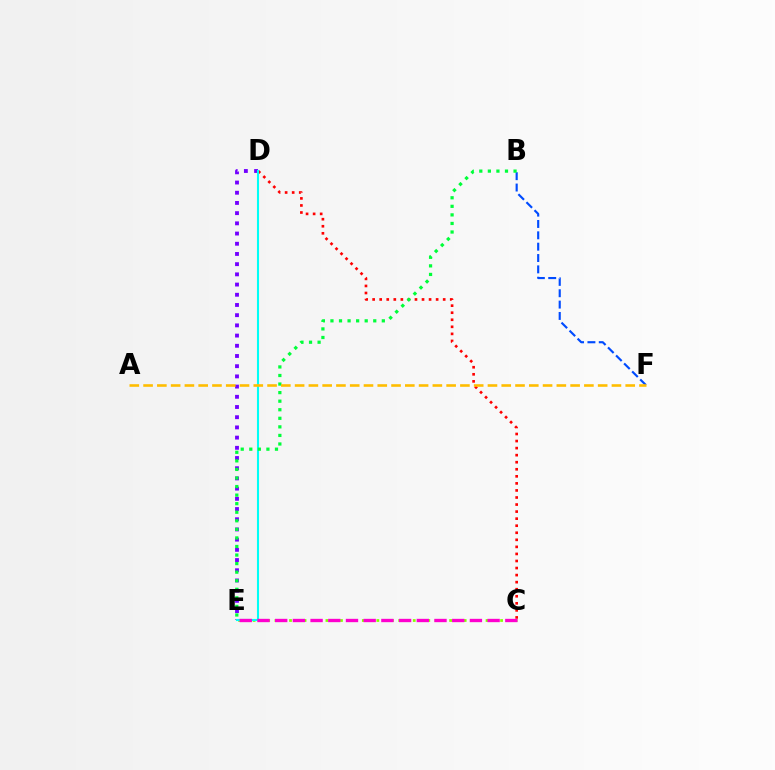{('C', 'E'): [{'color': '#84ff00', 'line_style': 'dotted', 'thickness': 1.98}, {'color': '#ff00cf', 'line_style': 'dashed', 'thickness': 2.4}], ('B', 'F'): [{'color': '#004bff', 'line_style': 'dashed', 'thickness': 1.54}], ('D', 'E'): [{'color': '#7200ff', 'line_style': 'dotted', 'thickness': 2.77}, {'color': '#00fff6', 'line_style': 'solid', 'thickness': 1.5}], ('C', 'D'): [{'color': '#ff0000', 'line_style': 'dotted', 'thickness': 1.92}], ('B', 'E'): [{'color': '#00ff39', 'line_style': 'dotted', 'thickness': 2.33}], ('A', 'F'): [{'color': '#ffbd00', 'line_style': 'dashed', 'thickness': 1.87}]}